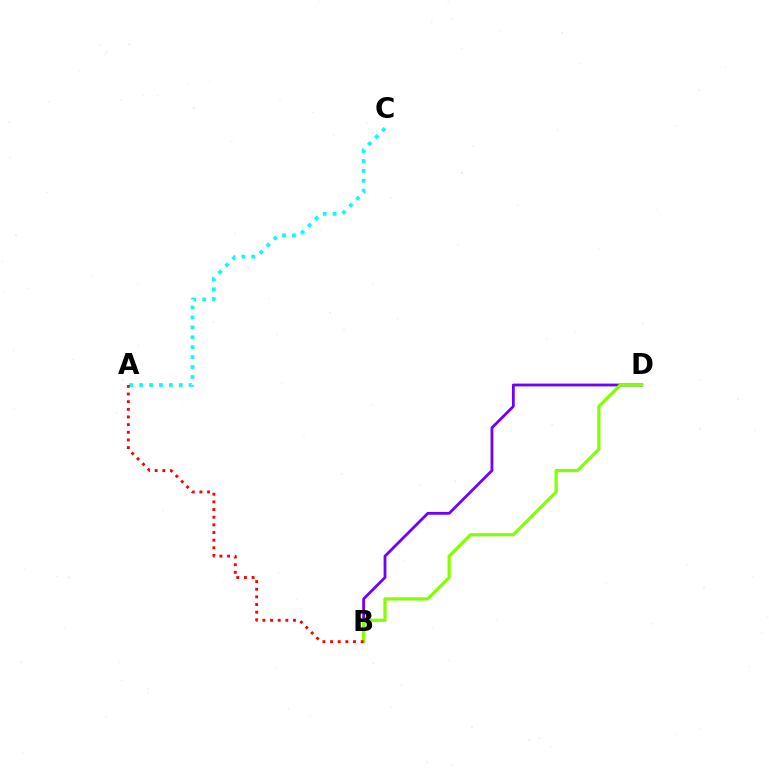{('B', 'D'): [{'color': '#7200ff', 'line_style': 'solid', 'thickness': 2.02}, {'color': '#84ff00', 'line_style': 'solid', 'thickness': 2.33}], ('A', 'C'): [{'color': '#00fff6', 'line_style': 'dotted', 'thickness': 2.69}], ('A', 'B'): [{'color': '#ff0000', 'line_style': 'dotted', 'thickness': 2.08}]}